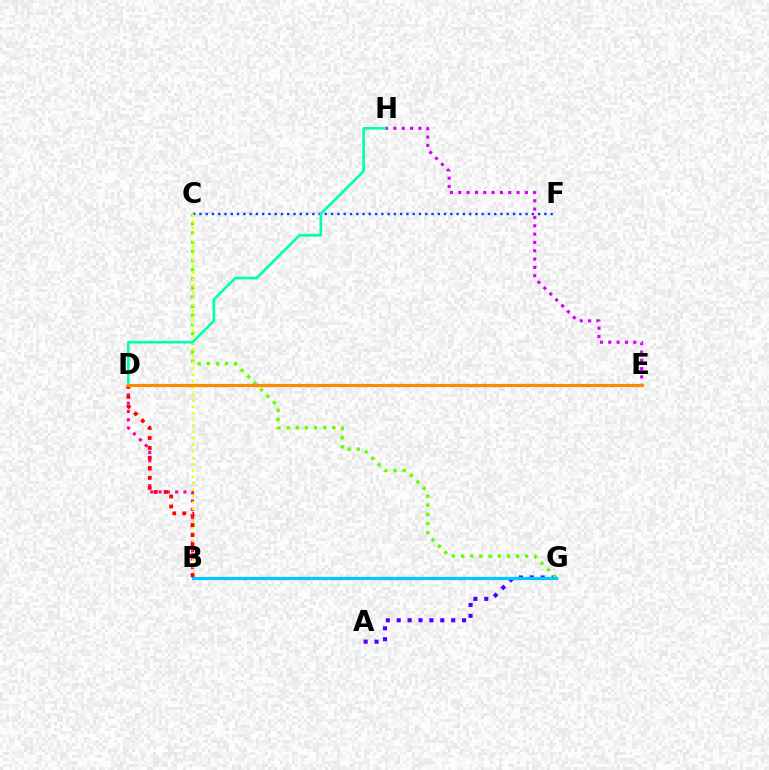{('A', 'G'): [{'color': '#4f00ff', 'line_style': 'dotted', 'thickness': 2.96}], ('C', 'G'): [{'color': '#66ff00', 'line_style': 'dotted', 'thickness': 2.49}], ('B', 'G'): [{'color': '#00c7ff', 'line_style': 'solid', 'thickness': 2.31}], ('C', 'F'): [{'color': '#003fff', 'line_style': 'dotted', 'thickness': 1.7}], ('D', 'E'): [{'color': '#00ff27', 'line_style': 'dotted', 'thickness': 2.3}, {'color': '#ff8800', 'line_style': 'solid', 'thickness': 2.25}], ('B', 'D'): [{'color': '#ff00a0', 'line_style': 'dotted', 'thickness': 2.26}, {'color': '#ff0000', 'line_style': 'dotted', 'thickness': 2.71}], ('B', 'C'): [{'color': '#eeff00', 'line_style': 'dotted', 'thickness': 1.73}], ('E', 'H'): [{'color': '#d600ff', 'line_style': 'dotted', 'thickness': 2.26}], ('D', 'H'): [{'color': '#00ffaf', 'line_style': 'solid', 'thickness': 1.89}]}